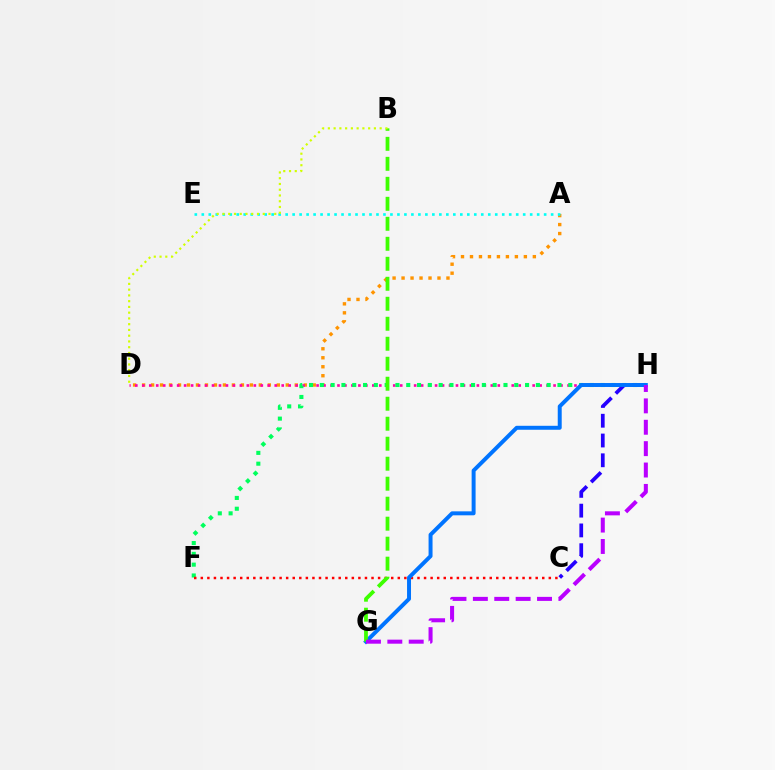{('A', 'D'): [{'color': '#ff9400', 'line_style': 'dotted', 'thickness': 2.44}], ('D', 'H'): [{'color': '#ff00ac', 'line_style': 'dotted', 'thickness': 1.89}], ('F', 'H'): [{'color': '#00ff5c', 'line_style': 'dotted', 'thickness': 2.93}], ('C', 'F'): [{'color': '#ff0000', 'line_style': 'dotted', 'thickness': 1.78}], ('C', 'H'): [{'color': '#2500ff', 'line_style': 'dashed', 'thickness': 2.69}], ('G', 'H'): [{'color': '#0074ff', 'line_style': 'solid', 'thickness': 2.85}, {'color': '#b900ff', 'line_style': 'dashed', 'thickness': 2.91}], ('B', 'G'): [{'color': '#3dff00', 'line_style': 'dashed', 'thickness': 2.72}], ('A', 'E'): [{'color': '#00fff6', 'line_style': 'dotted', 'thickness': 1.9}], ('B', 'D'): [{'color': '#d1ff00', 'line_style': 'dotted', 'thickness': 1.56}]}